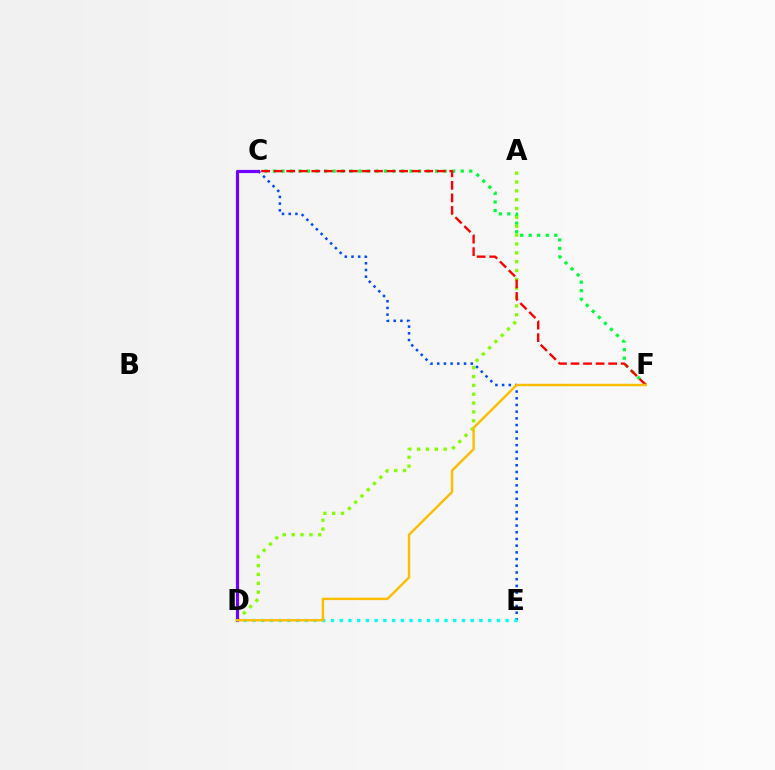{('C', 'F'): [{'color': '#00ff39', 'line_style': 'dotted', 'thickness': 2.32}, {'color': '#ff0000', 'line_style': 'dashed', 'thickness': 1.7}], ('A', 'D'): [{'color': '#84ff00', 'line_style': 'dotted', 'thickness': 2.41}], ('C', 'E'): [{'color': '#004bff', 'line_style': 'dotted', 'thickness': 1.82}], ('C', 'D'): [{'color': '#ff00cf', 'line_style': 'dotted', 'thickness': 1.82}, {'color': '#7200ff', 'line_style': 'solid', 'thickness': 2.28}], ('D', 'E'): [{'color': '#00fff6', 'line_style': 'dotted', 'thickness': 2.37}], ('D', 'F'): [{'color': '#ffbd00', 'line_style': 'solid', 'thickness': 1.75}]}